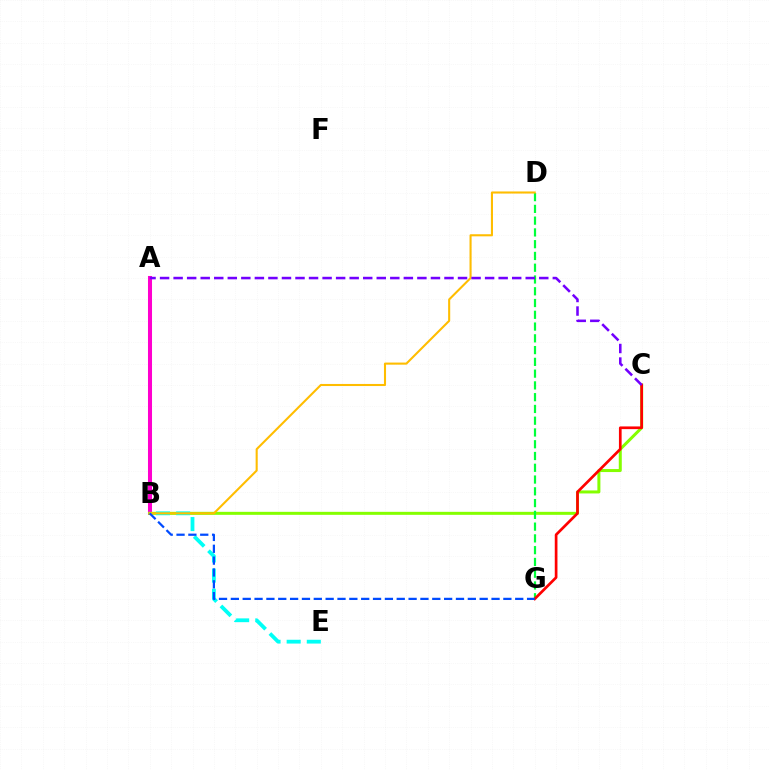{('A', 'B'): [{'color': '#ff00cf', 'line_style': 'solid', 'thickness': 2.91}], ('B', 'C'): [{'color': '#84ff00', 'line_style': 'solid', 'thickness': 2.16}], ('B', 'E'): [{'color': '#00fff6', 'line_style': 'dashed', 'thickness': 2.73}], ('D', 'G'): [{'color': '#00ff39', 'line_style': 'dashed', 'thickness': 1.6}], ('C', 'G'): [{'color': '#ff0000', 'line_style': 'solid', 'thickness': 1.94}], ('B', 'D'): [{'color': '#ffbd00', 'line_style': 'solid', 'thickness': 1.5}], ('B', 'G'): [{'color': '#004bff', 'line_style': 'dashed', 'thickness': 1.61}], ('A', 'C'): [{'color': '#7200ff', 'line_style': 'dashed', 'thickness': 1.84}]}